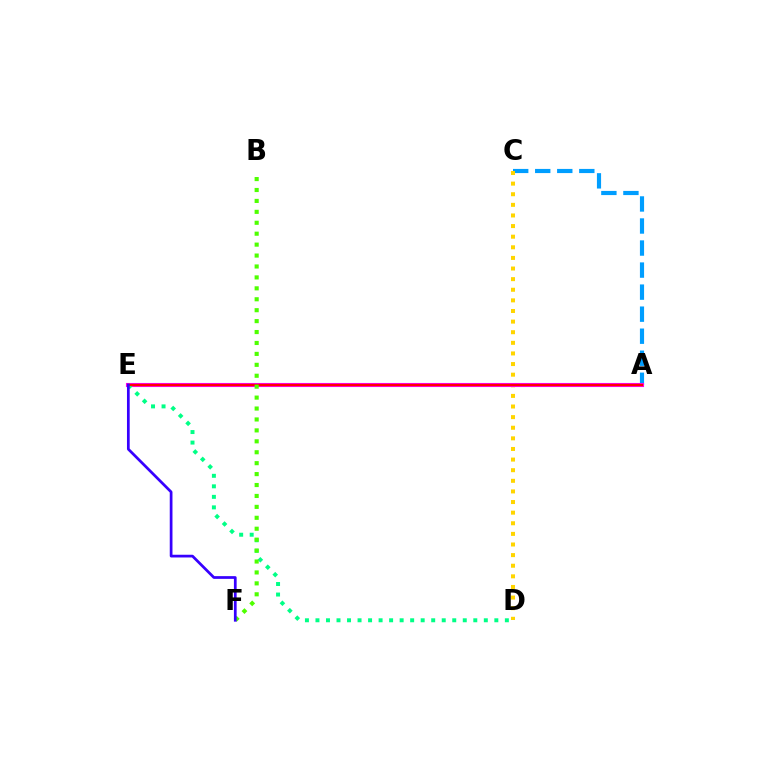{('A', 'C'): [{'color': '#009eff', 'line_style': 'dashed', 'thickness': 2.99}], ('C', 'D'): [{'color': '#ffd500', 'line_style': 'dotted', 'thickness': 2.88}], ('A', 'E'): [{'color': '#ff00ed', 'line_style': 'solid', 'thickness': 2.96}, {'color': '#ff0000', 'line_style': 'solid', 'thickness': 1.61}], ('D', 'E'): [{'color': '#00ff86', 'line_style': 'dotted', 'thickness': 2.86}], ('B', 'F'): [{'color': '#4fff00', 'line_style': 'dotted', 'thickness': 2.97}], ('E', 'F'): [{'color': '#3700ff', 'line_style': 'solid', 'thickness': 1.96}]}